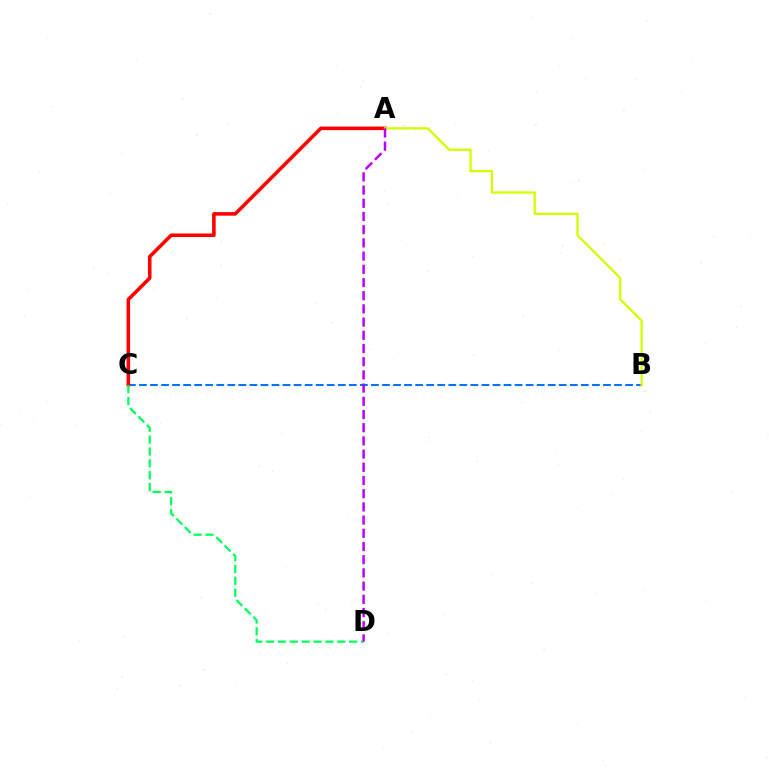{('B', 'C'): [{'color': '#0074ff', 'line_style': 'dashed', 'thickness': 1.5}], ('A', 'C'): [{'color': '#ff0000', 'line_style': 'solid', 'thickness': 2.57}], ('C', 'D'): [{'color': '#00ff5c', 'line_style': 'dashed', 'thickness': 1.61}], ('A', 'B'): [{'color': '#d1ff00', 'line_style': 'solid', 'thickness': 1.66}], ('A', 'D'): [{'color': '#b900ff', 'line_style': 'dashed', 'thickness': 1.79}]}